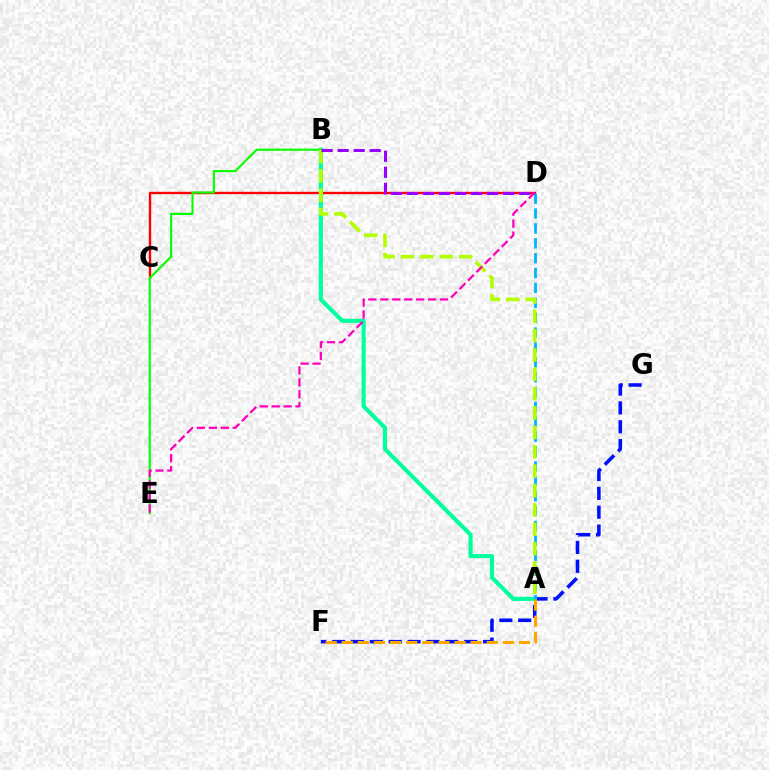{('F', 'G'): [{'color': '#0010ff', 'line_style': 'dashed', 'thickness': 2.56}], ('C', 'D'): [{'color': '#ff0000', 'line_style': 'solid', 'thickness': 1.72}], ('A', 'B'): [{'color': '#00ff9d', 'line_style': 'solid', 'thickness': 2.95}, {'color': '#b3ff00', 'line_style': 'dashed', 'thickness': 2.63}], ('A', 'D'): [{'color': '#00b5ff', 'line_style': 'dashed', 'thickness': 2.02}], ('A', 'F'): [{'color': '#ffa500', 'line_style': 'dashed', 'thickness': 2.19}], ('B', 'E'): [{'color': '#08ff00', 'line_style': 'solid', 'thickness': 1.55}], ('D', 'E'): [{'color': '#ff00bd', 'line_style': 'dashed', 'thickness': 1.62}], ('B', 'D'): [{'color': '#9b00ff', 'line_style': 'dashed', 'thickness': 2.18}]}